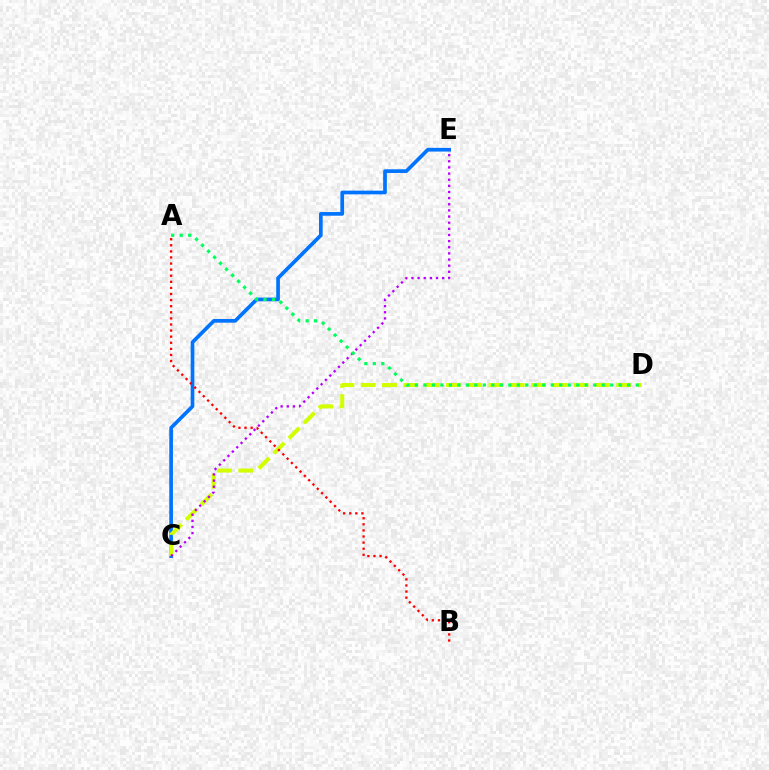{('C', 'E'): [{'color': '#0074ff', 'line_style': 'solid', 'thickness': 2.65}, {'color': '#b900ff', 'line_style': 'dotted', 'thickness': 1.67}], ('C', 'D'): [{'color': '#d1ff00', 'line_style': 'dashed', 'thickness': 2.89}], ('A', 'D'): [{'color': '#00ff5c', 'line_style': 'dotted', 'thickness': 2.31}], ('A', 'B'): [{'color': '#ff0000', 'line_style': 'dotted', 'thickness': 1.66}]}